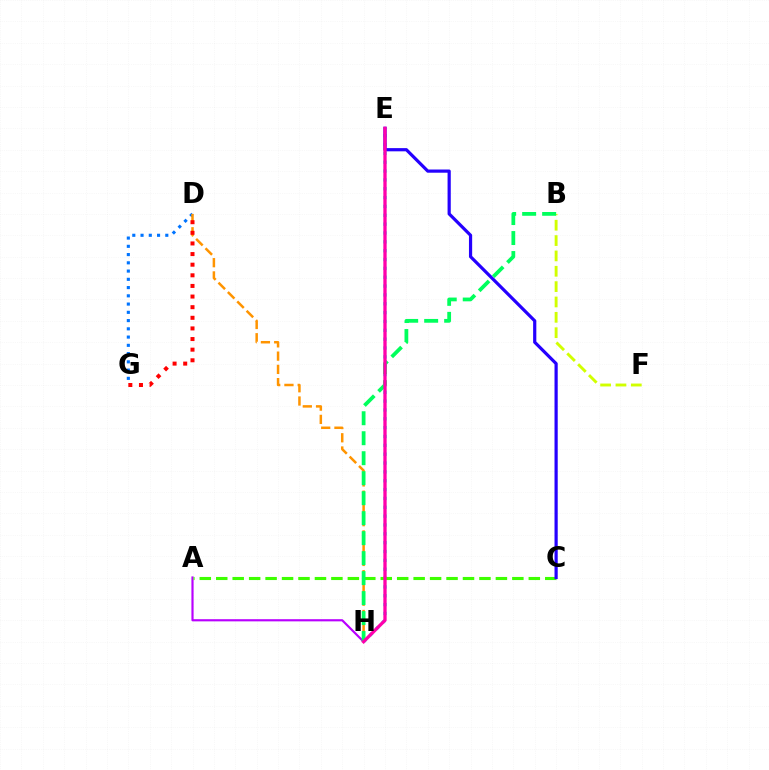{('B', 'F'): [{'color': '#d1ff00', 'line_style': 'dashed', 'thickness': 2.09}], ('D', 'G'): [{'color': '#0074ff', 'line_style': 'dotted', 'thickness': 2.24}, {'color': '#ff0000', 'line_style': 'dotted', 'thickness': 2.89}], ('D', 'H'): [{'color': '#ff9400', 'line_style': 'dashed', 'thickness': 1.8}], ('A', 'H'): [{'color': '#b900ff', 'line_style': 'solid', 'thickness': 1.56}], ('E', 'H'): [{'color': '#00fff6', 'line_style': 'dotted', 'thickness': 2.4}, {'color': '#ff00ac', 'line_style': 'solid', 'thickness': 2.38}], ('A', 'C'): [{'color': '#3dff00', 'line_style': 'dashed', 'thickness': 2.23}], ('C', 'E'): [{'color': '#2500ff', 'line_style': 'solid', 'thickness': 2.3}], ('B', 'H'): [{'color': '#00ff5c', 'line_style': 'dashed', 'thickness': 2.72}]}